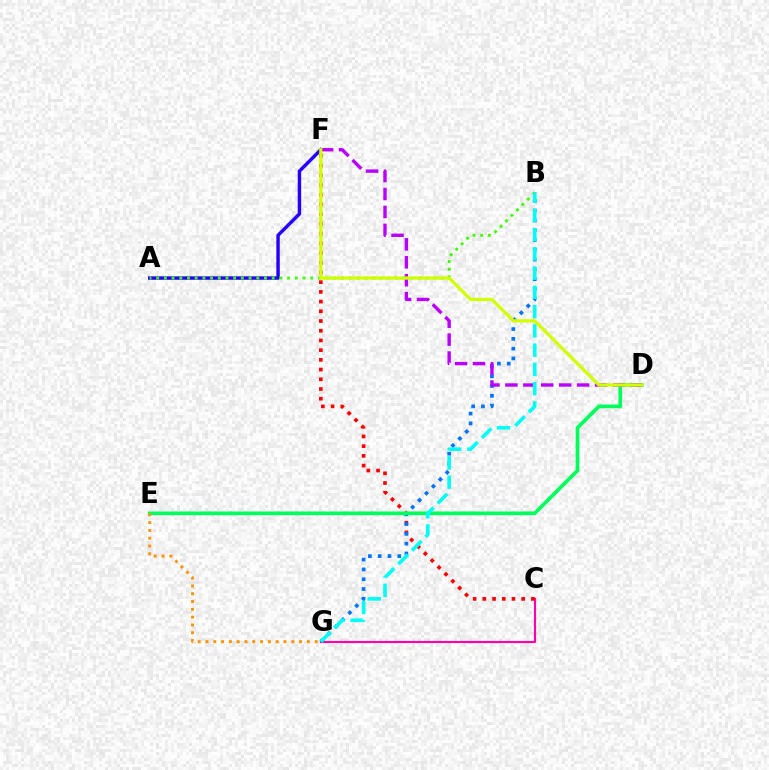{('C', 'G'): [{'color': '#ff00ac', 'line_style': 'solid', 'thickness': 1.55}], ('C', 'F'): [{'color': '#ff0000', 'line_style': 'dotted', 'thickness': 2.64}], ('B', 'G'): [{'color': '#0074ff', 'line_style': 'dotted', 'thickness': 2.66}, {'color': '#00fff6', 'line_style': 'dashed', 'thickness': 2.62}], ('D', 'E'): [{'color': '#00ff5c', 'line_style': 'solid', 'thickness': 2.67}], ('D', 'F'): [{'color': '#b900ff', 'line_style': 'dashed', 'thickness': 2.44}, {'color': '#d1ff00', 'line_style': 'solid', 'thickness': 2.34}], ('A', 'F'): [{'color': '#2500ff', 'line_style': 'solid', 'thickness': 2.47}], ('E', 'G'): [{'color': '#ff9400', 'line_style': 'dotted', 'thickness': 2.12}], ('A', 'B'): [{'color': '#3dff00', 'line_style': 'dotted', 'thickness': 2.09}]}